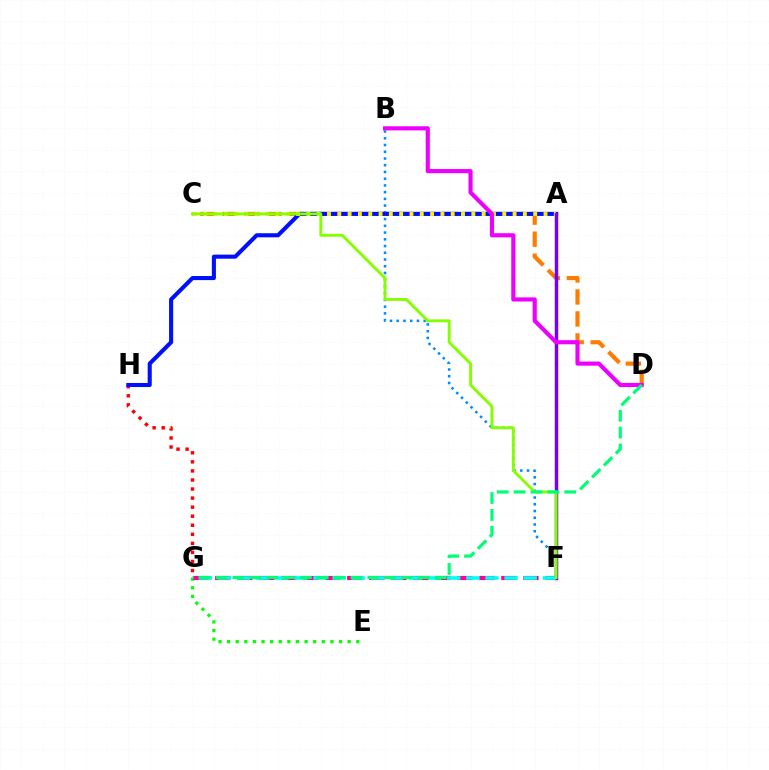{('G', 'H'): [{'color': '#ff0000', 'line_style': 'dotted', 'thickness': 2.46}], ('E', 'G'): [{'color': '#08ff00', 'line_style': 'dotted', 'thickness': 2.34}], ('F', 'G'): [{'color': '#ff0094', 'line_style': 'dashed', 'thickness': 2.99}, {'color': '#00fff6', 'line_style': 'dashed', 'thickness': 2.6}], ('C', 'D'): [{'color': '#ff7c00', 'line_style': 'dashed', 'thickness': 2.99}], ('B', 'F'): [{'color': '#008cff', 'line_style': 'dotted', 'thickness': 1.83}], ('A', 'H'): [{'color': '#0010ff', 'line_style': 'solid', 'thickness': 2.94}], ('A', 'C'): [{'color': '#fcf500', 'line_style': 'dotted', 'thickness': 2.8}], ('A', 'F'): [{'color': '#7200ff', 'line_style': 'solid', 'thickness': 2.51}], ('C', 'F'): [{'color': '#84ff00', 'line_style': 'solid', 'thickness': 2.08}], ('B', 'D'): [{'color': '#ee00ff', 'line_style': 'solid', 'thickness': 2.98}], ('D', 'G'): [{'color': '#00ff74', 'line_style': 'dashed', 'thickness': 2.29}]}